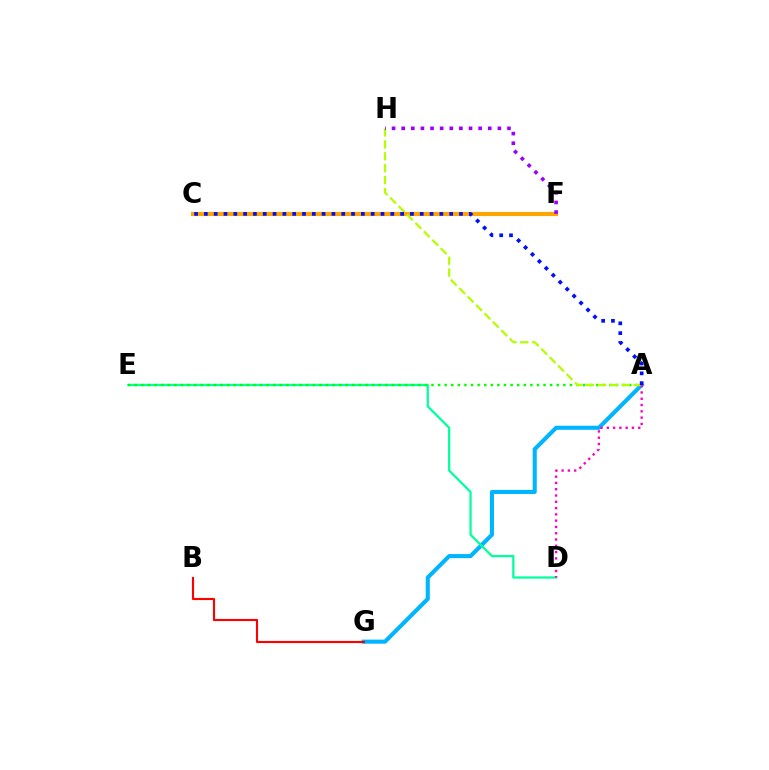{('A', 'G'): [{'color': '#00b5ff', 'line_style': 'solid', 'thickness': 2.94}], ('D', 'E'): [{'color': '#00ff9d', 'line_style': 'solid', 'thickness': 1.61}], ('C', 'F'): [{'color': '#ffa500', 'line_style': 'solid', 'thickness': 2.98}], ('A', 'E'): [{'color': '#08ff00', 'line_style': 'dotted', 'thickness': 1.79}], ('A', 'H'): [{'color': '#b3ff00', 'line_style': 'dashed', 'thickness': 1.62}], ('A', 'D'): [{'color': '#ff00bd', 'line_style': 'dotted', 'thickness': 1.71}], ('F', 'H'): [{'color': '#9b00ff', 'line_style': 'dotted', 'thickness': 2.61}], ('A', 'C'): [{'color': '#0010ff', 'line_style': 'dotted', 'thickness': 2.67}], ('B', 'G'): [{'color': '#ff0000', 'line_style': 'solid', 'thickness': 1.54}]}